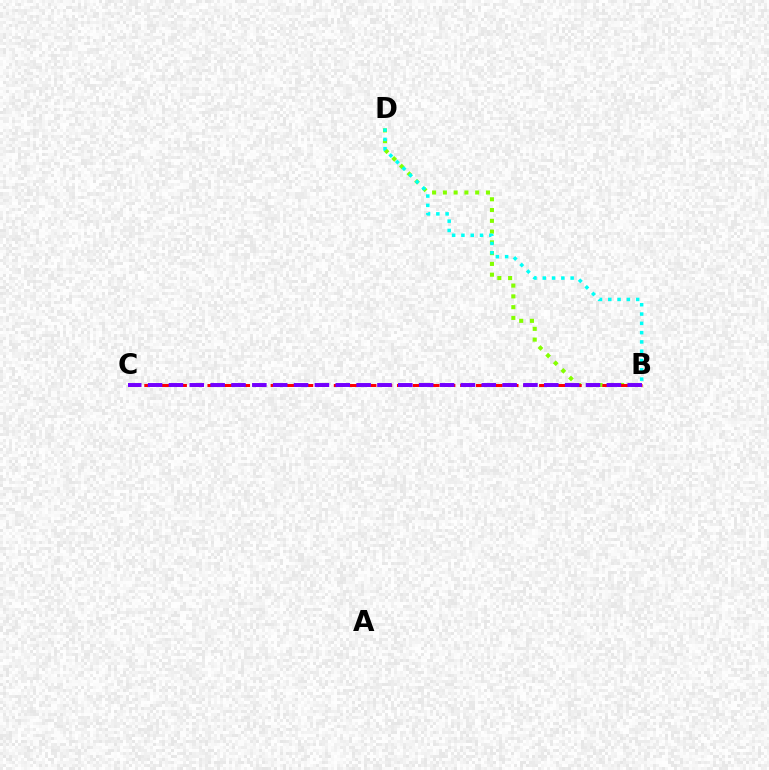{('B', 'D'): [{'color': '#84ff00', 'line_style': 'dotted', 'thickness': 2.93}, {'color': '#00fff6', 'line_style': 'dotted', 'thickness': 2.53}], ('B', 'C'): [{'color': '#ff0000', 'line_style': 'dashed', 'thickness': 2.15}, {'color': '#7200ff', 'line_style': 'dashed', 'thickness': 2.83}]}